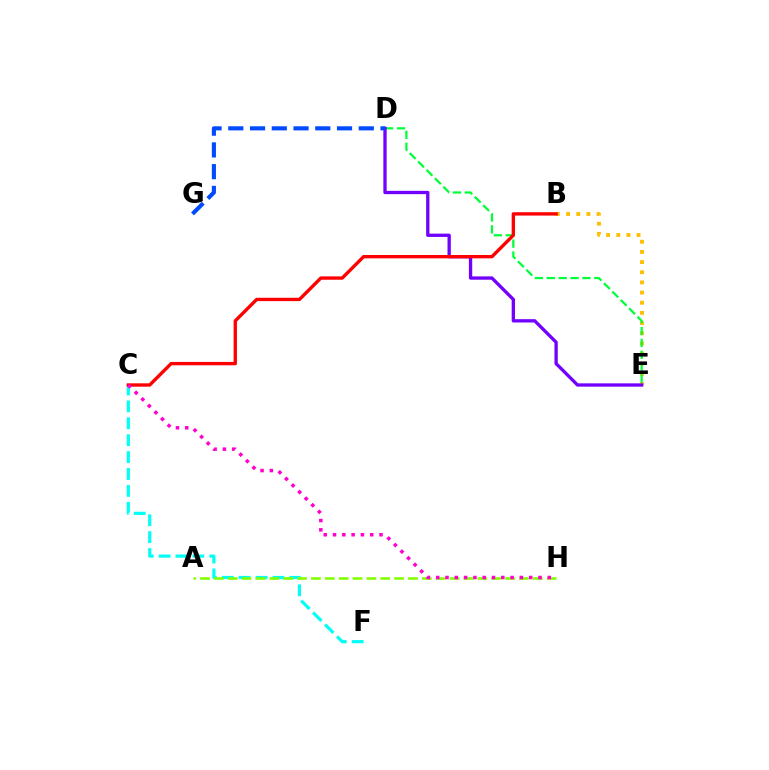{('C', 'F'): [{'color': '#00fff6', 'line_style': 'dashed', 'thickness': 2.3}], ('B', 'E'): [{'color': '#ffbd00', 'line_style': 'dotted', 'thickness': 2.76}], ('D', 'E'): [{'color': '#00ff39', 'line_style': 'dashed', 'thickness': 1.61}, {'color': '#7200ff', 'line_style': 'solid', 'thickness': 2.39}], ('A', 'H'): [{'color': '#84ff00', 'line_style': 'dashed', 'thickness': 1.88}], ('B', 'C'): [{'color': '#ff0000', 'line_style': 'solid', 'thickness': 2.42}], ('D', 'G'): [{'color': '#004bff', 'line_style': 'dashed', 'thickness': 2.95}], ('C', 'H'): [{'color': '#ff00cf', 'line_style': 'dotted', 'thickness': 2.53}]}